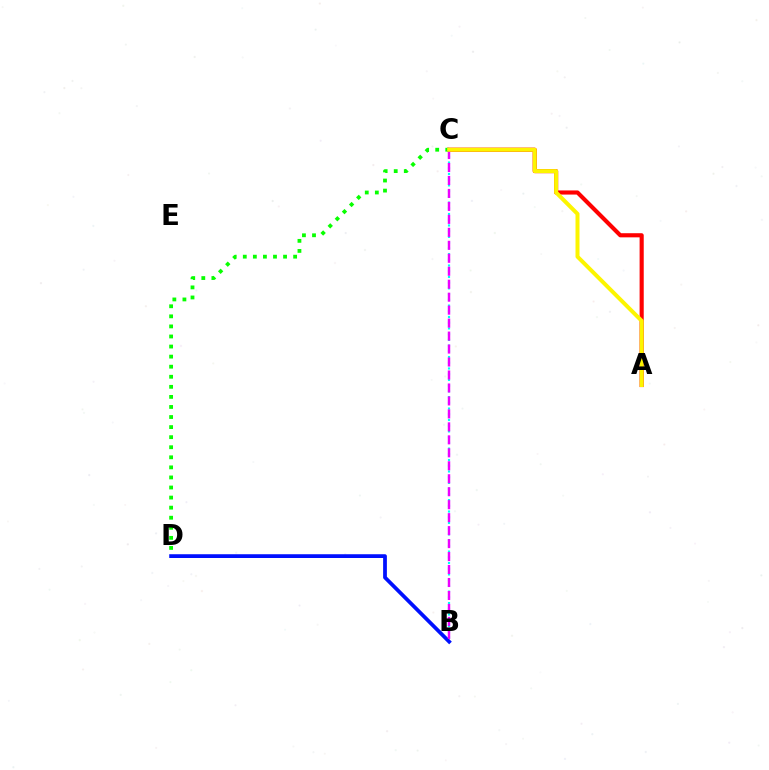{('B', 'C'): [{'color': '#00fff6', 'line_style': 'dotted', 'thickness': 1.55}, {'color': '#ee00ff', 'line_style': 'dashed', 'thickness': 1.76}], ('B', 'D'): [{'color': '#0010ff', 'line_style': 'solid', 'thickness': 2.71}], ('A', 'C'): [{'color': '#ff0000', 'line_style': 'solid', 'thickness': 2.97}, {'color': '#fcf500', 'line_style': 'solid', 'thickness': 2.87}], ('C', 'D'): [{'color': '#08ff00', 'line_style': 'dotted', 'thickness': 2.74}]}